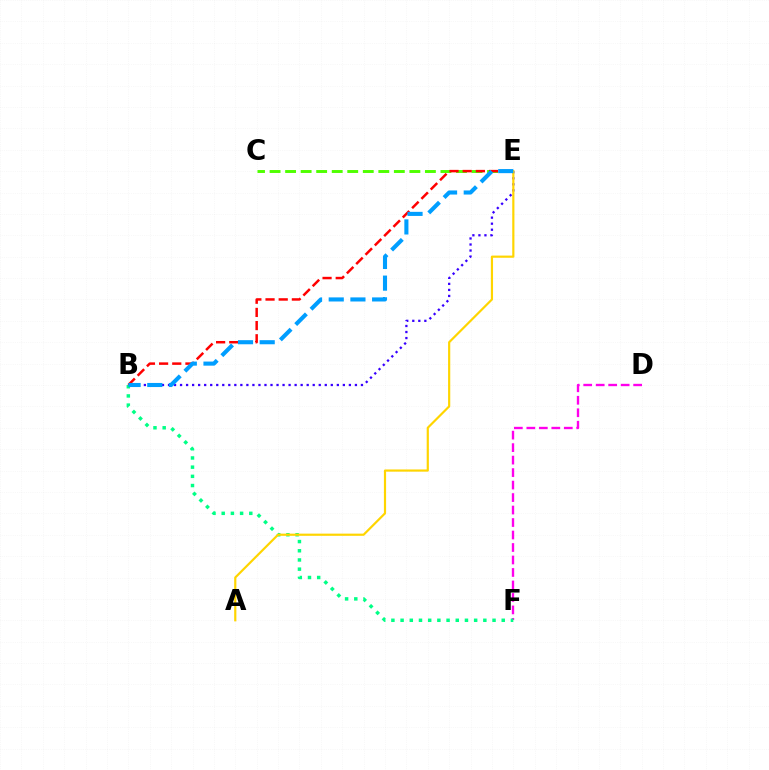{('D', 'F'): [{'color': '#ff00ed', 'line_style': 'dashed', 'thickness': 1.7}], ('C', 'E'): [{'color': '#4fff00', 'line_style': 'dashed', 'thickness': 2.11}], ('B', 'F'): [{'color': '#00ff86', 'line_style': 'dotted', 'thickness': 2.5}], ('B', 'E'): [{'color': '#3700ff', 'line_style': 'dotted', 'thickness': 1.64}, {'color': '#ff0000', 'line_style': 'dashed', 'thickness': 1.79}, {'color': '#009eff', 'line_style': 'dashed', 'thickness': 2.95}], ('A', 'E'): [{'color': '#ffd500', 'line_style': 'solid', 'thickness': 1.57}]}